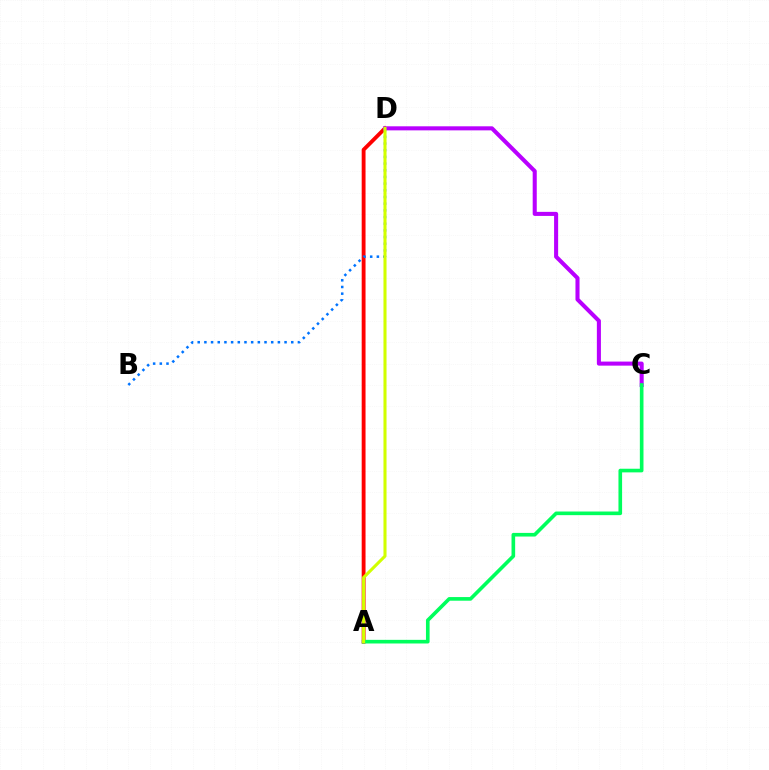{('A', 'D'): [{'color': '#ff0000', 'line_style': 'solid', 'thickness': 2.77}, {'color': '#d1ff00', 'line_style': 'solid', 'thickness': 2.21}], ('B', 'D'): [{'color': '#0074ff', 'line_style': 'dotted', 'thickness': 1.81}], ('C', 'D'): [{'color': '#b900ff', 'line_style': 'solid', 'thickness': 2.92}], ('A', 'C'): [{'color': '#00ff5c', 'line_style': 'solid', 'thickness': 2.62}]}